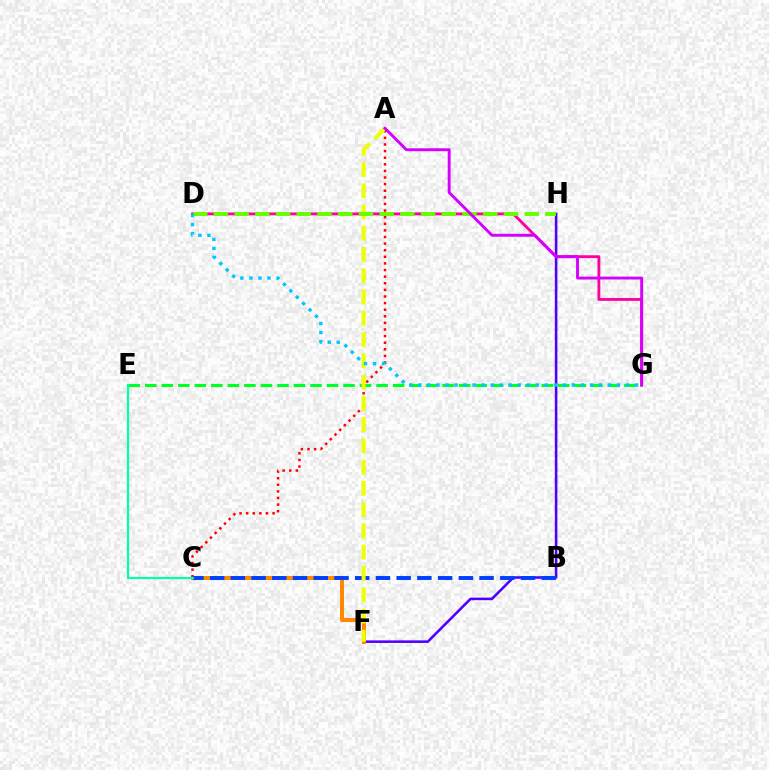{('F', 'H'): [{'color': '#4f00ff', 'line_style': 'solid', 'thickness': 1.85}], ('D', 'G'): [{'color': '#ff00a0', 'line_style': 'solid', 'thickness': 2.04}, {'color': '#00c7ff', 'line_style': 'dotted', 'thickness': 2.45}], ('C', 'F'): [{'color': '#ff8800', 'line_style': 'solid', 'thickness': 2.87}], ('A', 'C'): [{'color': '#ff0000', 'line_style': 'dotted', 'thickness': 1.8}], ('E', 'G'): [{'color': '#00ff27', 'line_style': 'dashed', 'thickness': 2.24}], ('B', 'C'): [{'color': '#003fff', 'line_style': 'dashed', 'thickness': 2.82}], ('A', 'F'): [{'color': '#eeff00', 'line_style': 'dashed', 'thickness': 2.89}], ('D', 'H'): [{'color': '#66ff00', 'line_style': 'dashed', 'thickness': 2.81}], ('A', 'G'): [{'color': '#d600ff', 'line_style': 'solid', 'thickness': 2.09}], ('C', 'E'): [{'color': '#00ffaf', 'line_style': 'solid', 'thickness': 1.56}]}